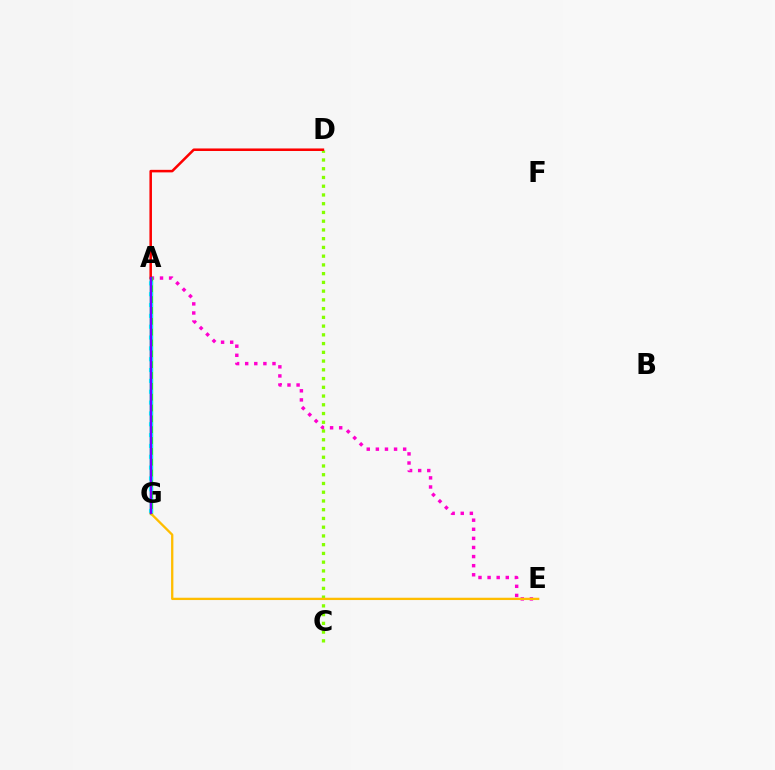{('A', 'G'): [{'color': '#004bff', 'line_style': 'solid', 'thickness': 1.7}, {'color': '#00ff39', 'line_style': 'solid', 'thickness': 2.39}, {'color': '#00fff6', 'line_style': 'dotted', 'thickness': 2.94}, {'color': '#7200ff', 'line_style': 'solid', 'thickness': 1.66}], ('A', 'E'): [{'color': '#ff00cf', 'line_style': 'dotted', 'thickness': 2.47}], ('C', 'D'): [{'color': '#84ff00', 'line_style': 'dotted', 'thickness': 2.38}], ('A', 'D'): [{'color': '#ff0000', 'line_style': 'solid', 'thickness': 1.83}], ('E', 'G'): [{'color': '#ffbd00', 'line_style': 'solid', 'thickness': 1.66}]}